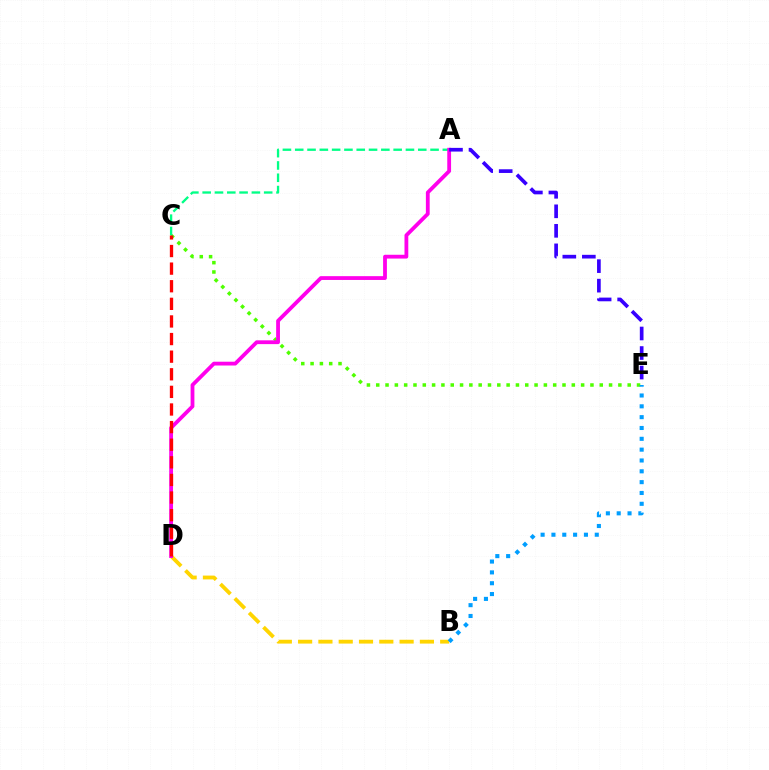{('B', 'D'): [{'color': '#ffd500', 'line_style': 'dashed', 'thickness': 2.76}], ('C', 'E'): [{'color': '#4fff00', 'line_style': 'dotted', 'thickness': 2.53}], ('A', 'C'): [{'color': '#00ff86', 'line_style': 'dashed', 'thickness': 1.67}], ('B', 'E'): [{'color': '#009eff', 'line_style': 'dotted', 'thickness': 2.94}], ('A', 'D'): [{'color': '#ff00ed', 'line_style': 'solid', 'thickness': 2.74}], ('A', 'E'): [{'color': '#3700ff', 'line_style': 'dashed', 'thickness': 2.65}], ('C', 'D'): [{'color': '#ff0000', 'line_style': 'dashed', 'thickness': 2.39}]}